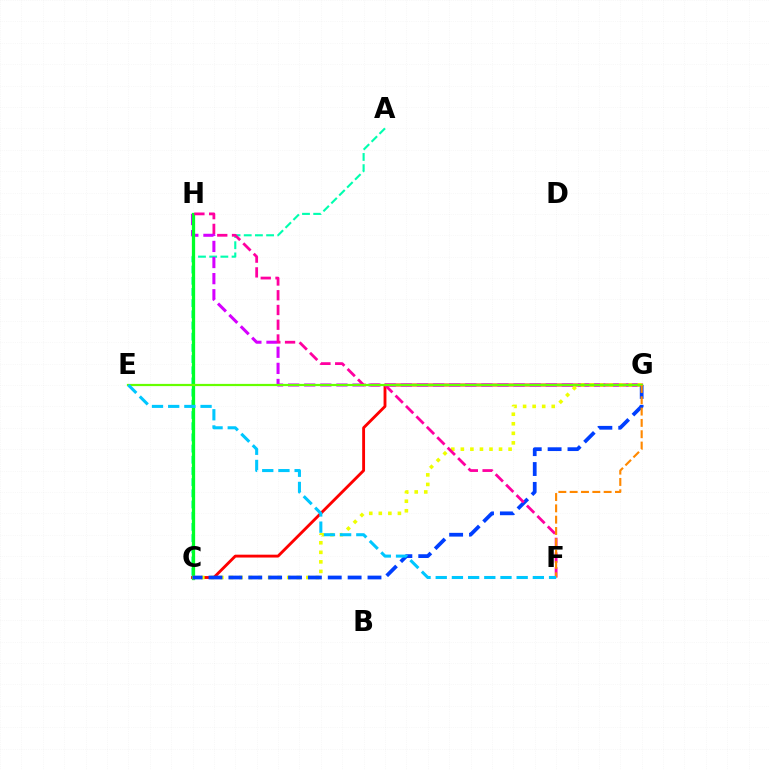{('C', 'G'): [{'color': '#ff0000', 'line_style': 'solid', 'thickness': 2.06}, {'color': '#eeff00', 'line_style': 'dotted', 'thickness': 2.59}, {'color': '#003fff', 'line_style': 'dashed', 'thickness': 2.7}], ('A', 'C'): [{'color': '#00ffaf', 'line_style': 'dashed', 'thickness': 1.52}], ('C', 'H'): [{'color': '#4f00ff', 'line_style': 'dotted', 'thickness': 1.82}, {'color': '#00ff27', 'line_style': 'solid', 'thickness': 2.35}], ('G', 'H'): [{'color': '#d600ff', 'line_style': 'dashed', 'thickness': 2.19}], ('F', 'H'): [{'color': '#ff00a0', 'line_style': 'dashed', 'thickness': 2.0}], ('E', 'G'): [{'color': '#66ff00', 'line_style': 'solid', 'thickness': 1.59}], ('F', 'G'): [{'color': '#ff8800', 'line_style': 'dashed', 'thickness': 1.54}], ('E', 'F'): [{'color': '#00c7ff', 'line_style': 'dashed', 'thickness': 2.2}]}